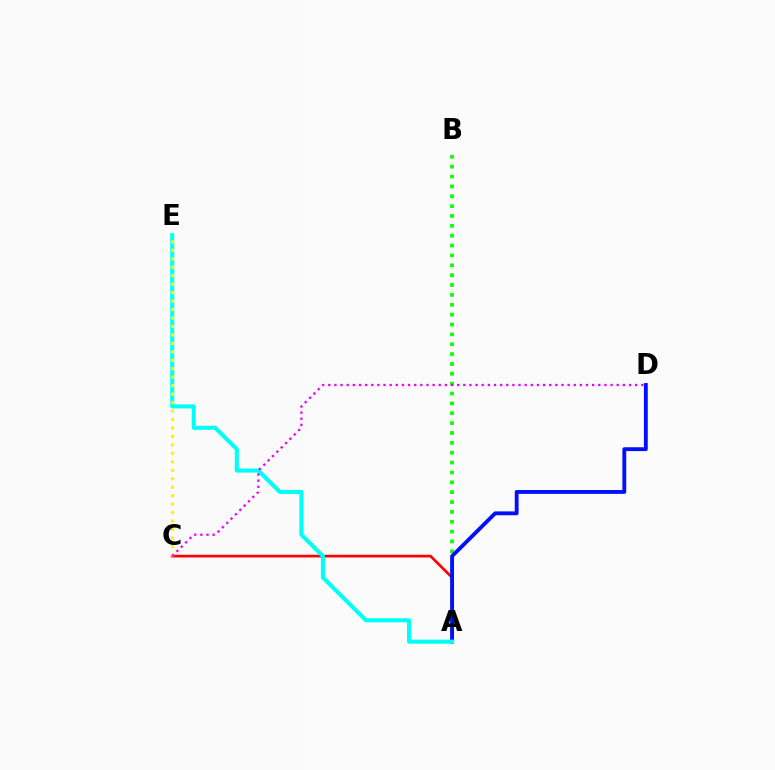{('A', 'B'): [{'color': '#08ff00', 'line_style': 'dotted', 'thickness': 2.68}], ('A', 'C'): [{'color': '#ff0000', 'line_style': 'solid', 'thickness': 1.94}], ('A', 'D'): [{'color': '#0010ff', 'line_style': 'solid', 'thickness': 2.77}], ('A', 'E'): [{'color': '#00fff6', 'line_style': 'solid', 'thickness': 2.93}], ('C', 'E'): [{'color': '#fcf500', 'line_style': 'dotted', 'thickness': 2.3}], ('C', 'D'): [{'color': '#ee00ff', 'line_style': 'dotted', 'thickness': 1.67}]}